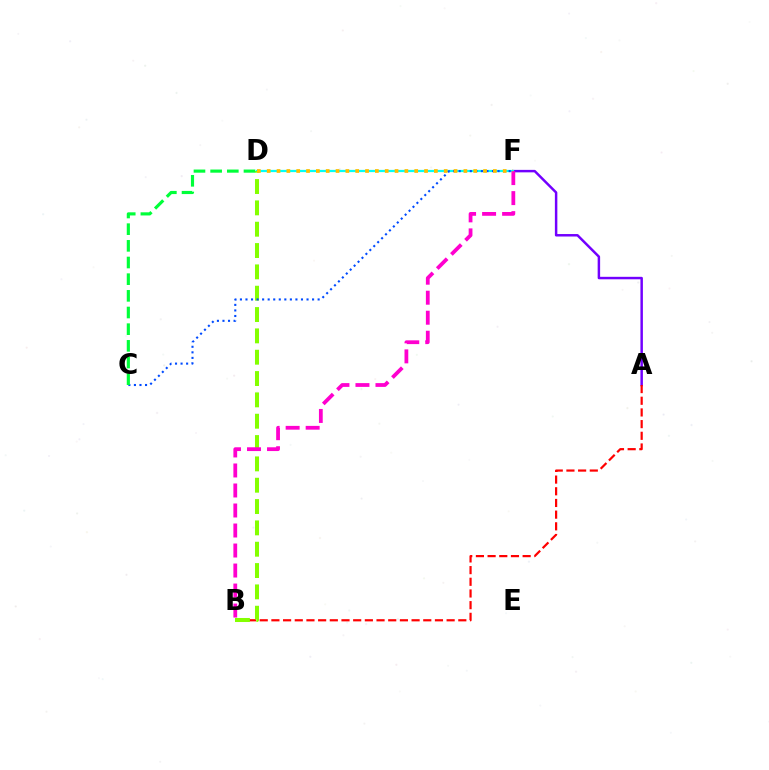{('A', 'F'): [{'color': '#7200ff', 'line_style': 'solid', 'thickness': 1.78}], ('D', 'F'): [{'color': '#00fff6', 'line_style': 'solid', 'thickness': 1.61}, {'color': '#ffbd00', 'line_style': 'dotted', 'thickness': 2.67}], ('A', 'B'): [{'color': '#ff0000', 'line_style': 'dashed', 'thickness': 1.59}], ('B', 'D'): [{'color': '#84ff00', 'line_style': 'dashed', 'thickness': 2.9}], ('C', 'F'): [{'color': '#004bff', 'line_style': 'dotted', 'thickness': 1.51}], ('B', 'F'): [{'color': '#ff00cf', 'line_style': 'dashed', 'thickness': 2.72}], ('C', 'D'): [{'color': '#00ff39', 'line_style': 'dashed', 'thickness': 2.26}]}